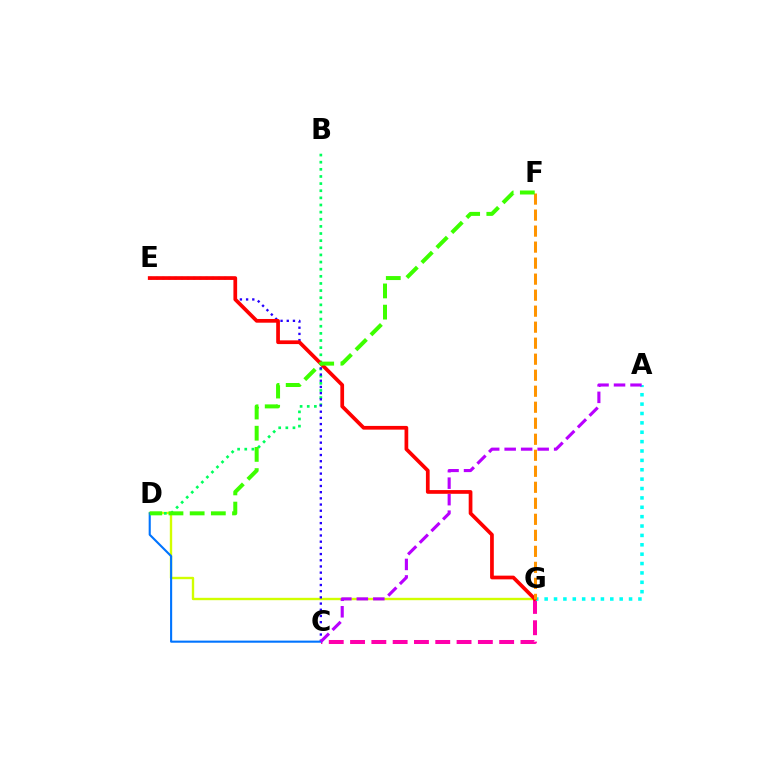{('D', 'G'): [{'color': '#d1ff00', 'line_style': 'solid', 'thickness': 1.71}], ('B', 'D'): [{'color': '#00ff5c', 'line_style': 'dotted', 'thickness': 1.94}], ('C', 'E'): [{'color': '#2500ff', 'line_style': 'dotted', 'thickness': 1.68}], ('C', 'G'): [{'color': '#ff00ac', 'line_style': 'dashed', 'thickness': 2.89}], ('A', 'G'): [{'color': '#00fff6', 'line_style': 'dotted', 'thickness': 2.55}], ('E', 'G'): [{'color': '#ff0000', 'line_style': 'solid', 'thickness': 2.68}], ('C', 'D'): [{'color': '#0074ff', 'line_style': 'solid', 'thickness': 1.52}], ('F', 'G'): [{'color': '#ff9400', 'line_style': 'dashed', 'thickness': 2.18}], ('A', 'C'): [{'color': '#b900ff', 'line_style': 'dashed', 'thickness': 2.24}], ('D', 'F'): [{'color': '#3dff00', 'line_style': 'dashed', 'thickness': 2.88}]}